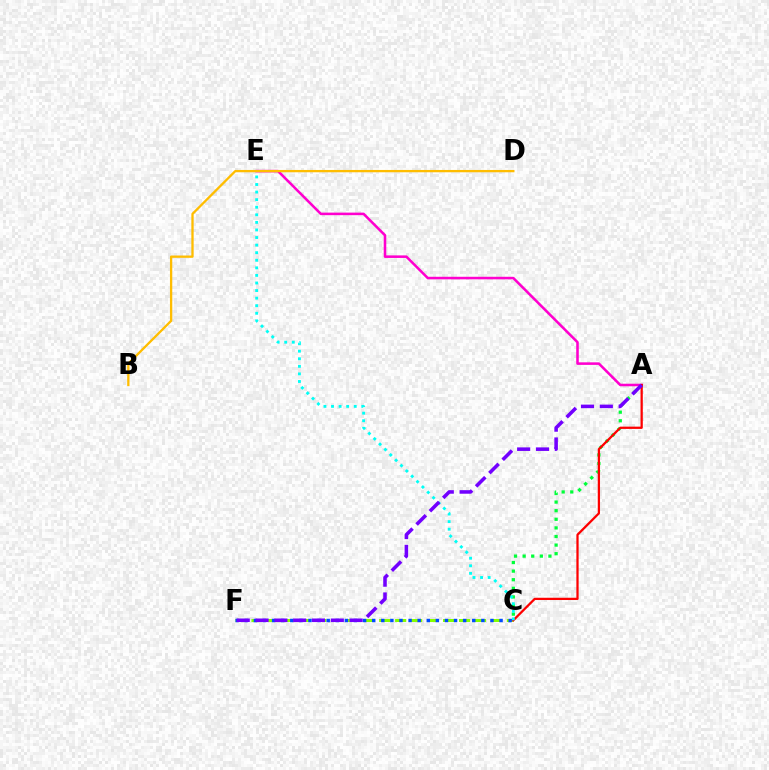{('A', 'C'): [{'color': '#00ff39', 'line_style': 'dotted', 'thickness': 2.34}, {'color': '#ff0000', 'line_style': 'solid', 'thickness': 1.63}], ('A', 'E'): [{'color': '#ff00cf', 'line_style': 'solid', 'thickness': 1.84}], ('C', 'F'): [{'color': '#84ff00', 'line_style': 'dashed', 'thickness': 2.17}, {'color': '#004bff', 'line_style': 'dotted', 'thickness': 2.47}], ('B', 'D'): [{'color': '#ffbd00', 'line_style': 'solid', 'thickness': 1.66}], ('C', 'E'): [{'color': '#00fff6', 'line_style': 'dotted', 'thickness': 2.06}], ('A', 'F'): [{'color': '#7200ff', 'line_style': 'dashed', 'thickness': 2.56}]}